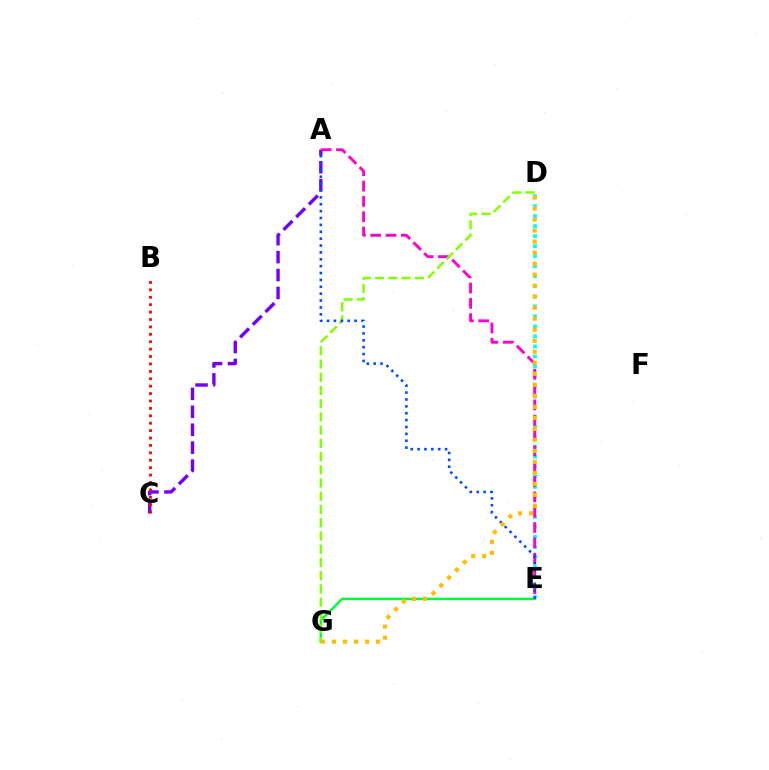{('A', 'C'): [{'color': '#7200ff', 'line_style': 'dashed', 'thickness': 2.44}], ('E', 'G'): [{'color': '#00ff39', 'line_style': 'solid', 'thickness': 1.77}], ('B', 'C'): [{'color': '#ff0000', 'line_style': 'dotted', 'thickness': 2.01}], ('D', 'E'): [{'color': '#00fff6', 'line_style': 'dotted', 'thickness': 2.72}], ('A', 'E'): [{'color': '#ff00cf', 'line_style': 'dashed', 'thickness': 2.08}, {'color': '#004bff', 'line_style': 'dotted', 'thickness': 1.87}], ('D', 'G'): [{'color': '#84ff00', 'line_style': 'dashed', 'thickness': 1.8}, {'color': '#ffbd00', 'line_style': 'dotted', 'thickness': 2.99}]}